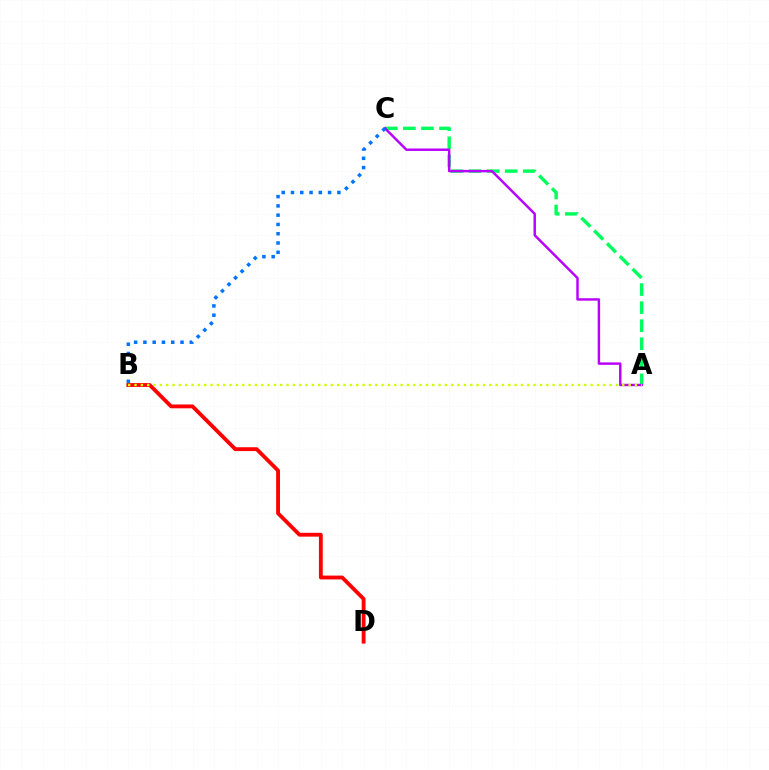{('A', 'C'): [{'color': '#00ff5c', 'line_style': 'dashed', 'thickness': 2.46}, {'color': '#b900ff', 'line_style': 'solid', 'thickness': 1.76}], ('B', 'D'): [{'color': '#ff0000', 'line_style': 'solid', 'thickness': 2.76}], ('B', 'C'): [{'color': '#0074ff', 'line_style': 'dotted', 'thickness': 2.52}], ('A', 'B'): [{'color': '#d1ff00', 'line_style': 'dotted', 'thickness': 1.72}]}